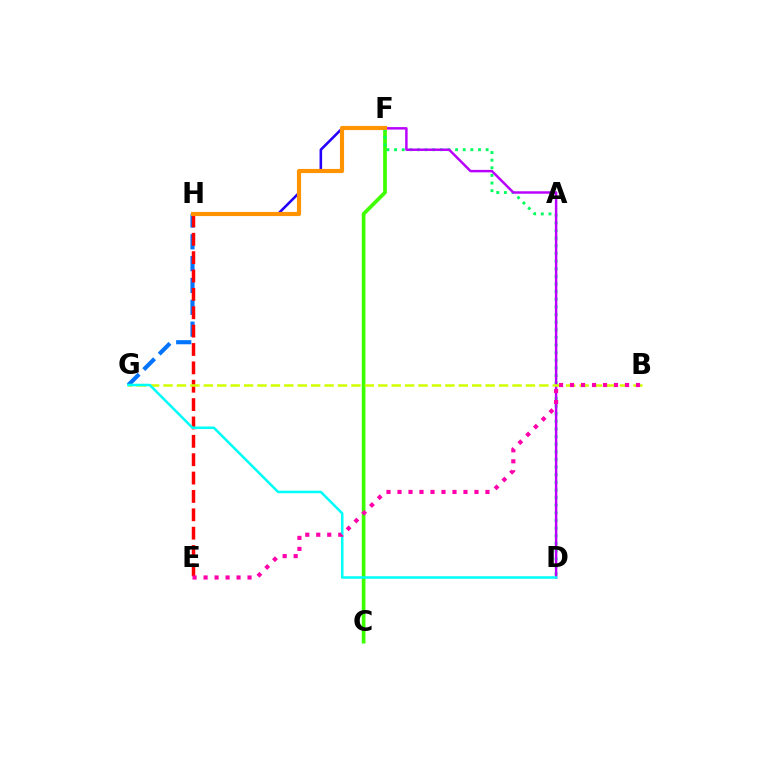{('C', 'F'): [{'color': '#3dff00', 'line_style': 'solid', 'thickness': 2.67}], ('F', 'H'): [{'color': '#2500ff', 'line_style': 'solid', 'thickness': 1.86}, {'color': '#ff9400', 'line_style': 'solid', 'thickness': 2.98}], ('D', 'F'): [{'color': '#00ff5c', 'line_style': 'dotted', 'thickness': 2.07}, {'color': '#b900ff', 'line_style': 'solid', 'thickness': 1.77}], ('G', 'H'): [{'color': '#0074ff', 'line_style': 'dashed', 'thickness': 2.97}], ('E', 'H'): [{'color': '#ff0000', 'line_style': 'dashed', 'thickness': 2.5}], ('B', 'G'): [{'color': '#d1ff00', 'line_style': 'dashed', 'thickness': 1.82}], ('D', 'G'): [{'color': '#00fff6', 'line_style': 'solid', 'thickness': 1.83}], ('B', 'E'): [{'color': '#ff00ac', 'line_style': 'dotted', 'thickness': 2.99}]}